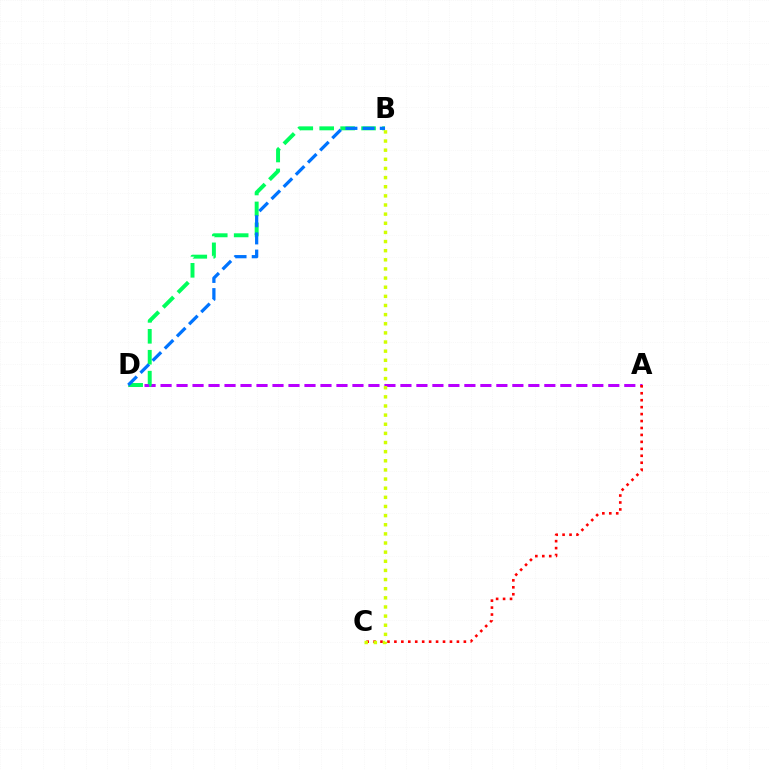{('A', 'D'): [{'color': '#b900ff', 'line_style': 'dashed', 'thickness': 2.17}], ('A', 'C'): [{'color': '#ff0000', 'line_style': 'dotted', 'thickness': 1.89}], ('B', 'D'): [{'color': '#00ff5c', 'line_style': 'dashed', 'thickness': 2.84}, {'color': '#0074ff', 'line_style': 'dashed', 'thickness': 2.34}], ('B', 'C'): [{'color': '#d1ff00', 'line_style': 'dotted', 'thickness': 2.48}]}